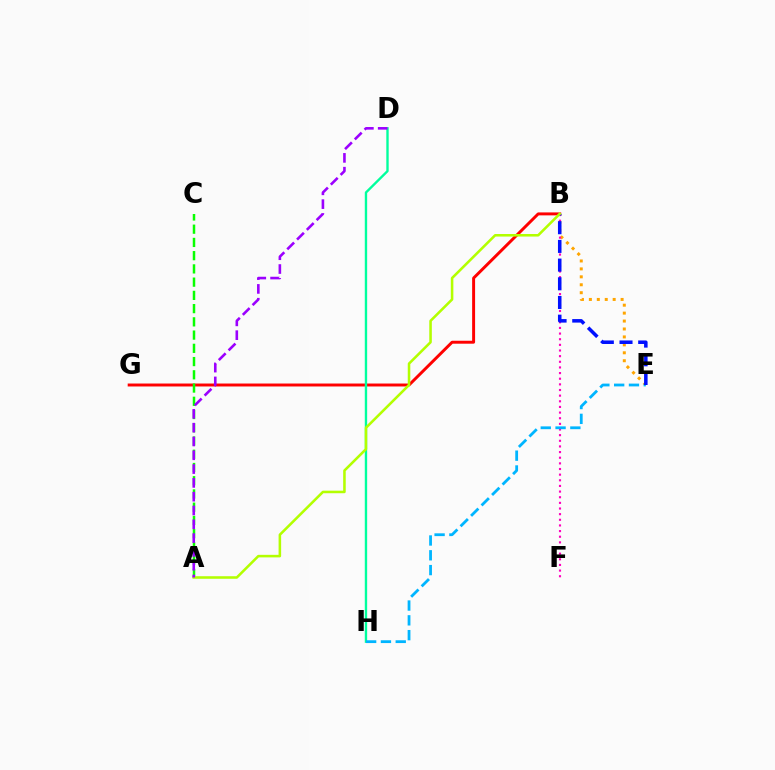{('B', 'G'): [{'color': '#ff0000', 'line_style': 'solid', 'thickness': 2.12}], ('B', 'E'): [{'color': '#ffa500', 'line_style': 'dotted', 'thickness': 2.16}, {'color': '#0010ff', 'line_style': 'dashed', 'thickness': 2.54}], ('B', 'F'): [{'color': '#ff00bd', 'line_style': 'dotted', 'thickness': 1.53}], ('D', 'H'): [{'color': '#00ff9d', 'line_style': 'solid', 'thickness': 1.71}], ('E', 'H'): [{'color': '#00b5ff', 'line_style': 'dashed', 'thickness': 2.01}], ('A', 'C'): [{'color': '#08ff00', 'line_style': 'dashed', 'thickness': 1.8}], ('A', 'B'): [{'color': '#b3ff00', 'line_style': 'solid', 'thickness': 1.84}], ('A', 'D'): [{'color': '#9b00ff', 'line_style': 'dashed', 'thickness': 1.88}]}